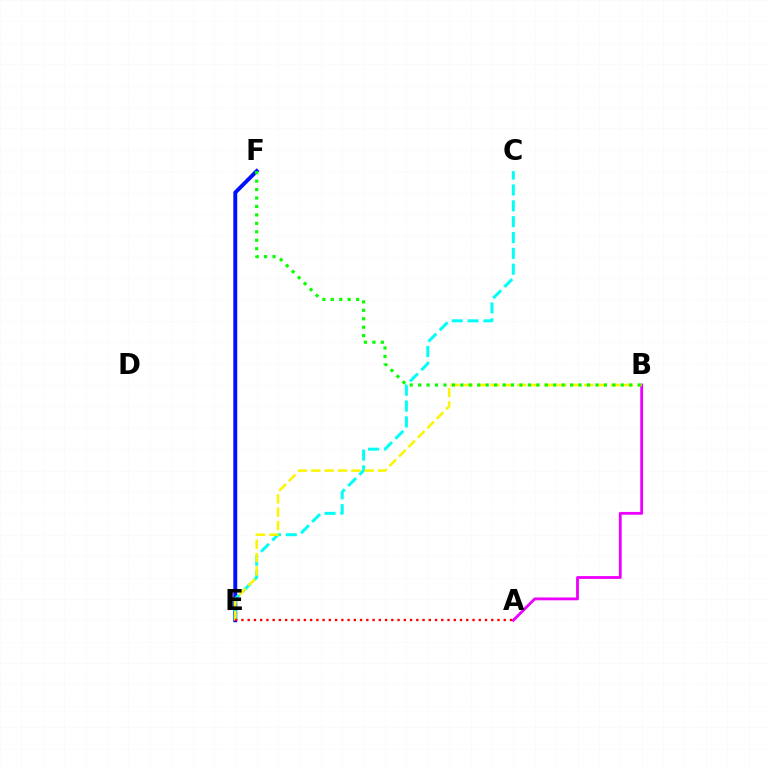{('E', 'F'): [{'color': '#0010ff', 'line_style': 'solid', 'thickness': 2.82}], ('C', 'E'): [{'color': '#00fff6', 'line_style': 'dashed', 'thickness': 2.15}], ('A', 'B'): [{'color': '#ee00ff', 'line_style': 'solid', 'thickness': 2.03}], ('B', 'E'): [{'color': '#fcf500', 'line_style': 'dashed', 'thickness': 1.82}], ('B', 'F'): [{'color': '#08ff00', 'line_style': 'dotted', 'thickness': 2.29}], ('A', 'E'): [{'color': '#ff0000', 'line_style': 'dotted', 'thickness': 1.7}]}